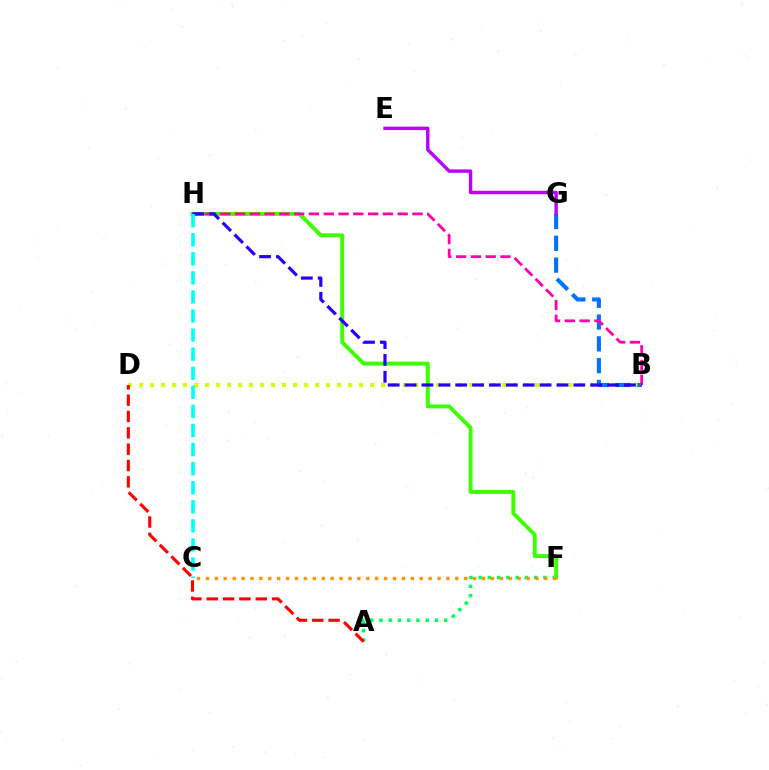{('A', 'F'): [{'color': '#00ff5c', 'line_style': 'dotted', 'thickness': 2.51}], ('B', 'D'): [{'color': '#d1ff00', 'line_style': 'dotted', 'thickness': 2.99}], ('B', 'G'): [{'color': '#0074ff', 'line_style': 'dashed', 'thickness': 2.96}], ('F', 'H'): [{'color': '#3dff00', 'line_style': 'solid', 'thickness': 2.82}], ('A', 'D'): [{'color': '#ff0000', 'line_style': 'dashed', 'thickness': 2.22}], ('B', 'H'): [{'color': '#ff00ac', 'line_style': 'dashed', 'thickness': 2.01}, {'color': '#2500ff', 'line_style': 'dashed', 'thickness': 2.29}], ('C', 'F'): [{'color': '#ff9400', 'line_style': 'dotted', 'thickness': 2.42}], ('C', 'H'): [{'color': '#00fff6', 'line_style': 'dashed', 'thickness': 2.59}], ('E', 'G'): [{'color': '#b900ff', 'line_style': 'solid', 'thickness': 2.46}]}